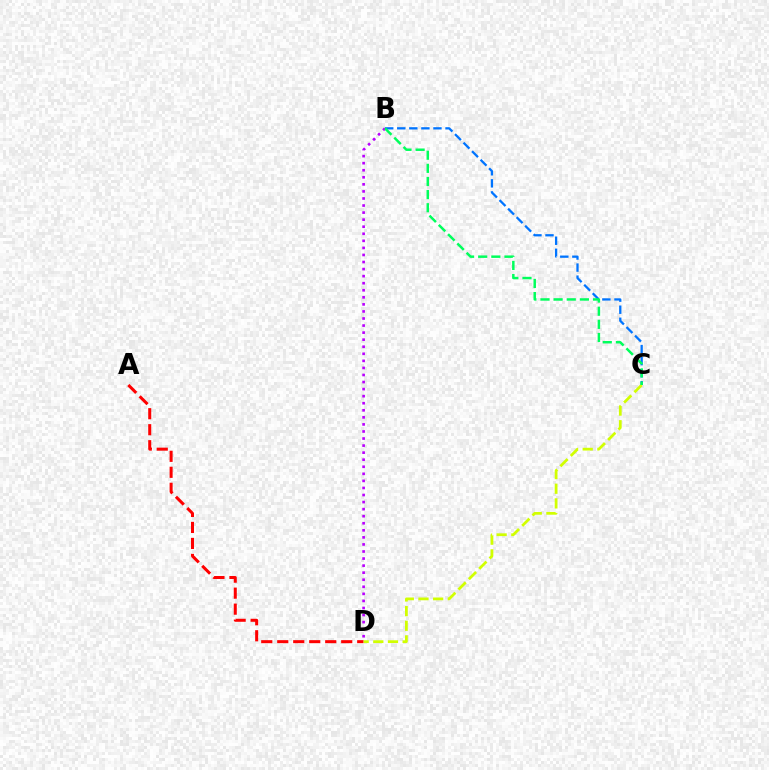{('A', 'D'): [{'color': '#ff0000', 'line_style': 'dashed', 'thickness': 2.17}], ('B', 'C'): [{'color': '#0074ff', 'line_style': 'dashed', 'thickness': 1.64}, {'color': '#00ff5c', 'line_style': 'dashed', 'thickness': 1.78}], ('B', 'D'): [{'color': '#b900ff', 'line_style': 'dotted', 'thickness': 1.92}], ('C', 'D'): [{'color': '#d1ff00', 'line_style': 'dashed', 'thickness': 1.99}]}